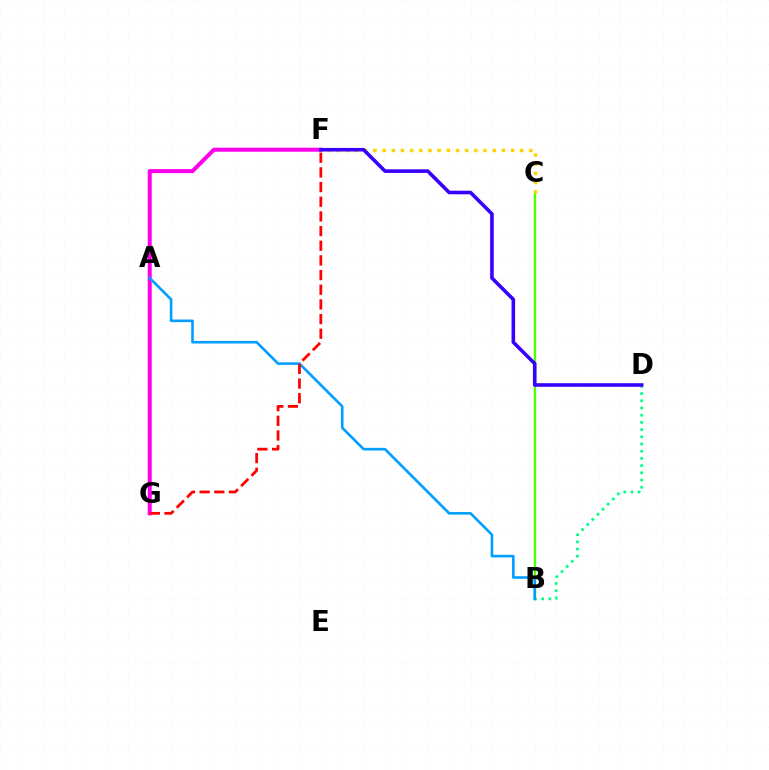{('F', 'G'): [{'color': '#ff00ed', 'line_style': 'solid', 'thickness': 2.89}, {'color': '#ff0000', 'line_style': 'dashed', 'thickness': 1.99}], ('B', 'C'): [{'color': '#4fff00', 'line_style': 'solid', 'thickness': 1.72}], ('B', 'D'): [{'color': '#00ff86', 'line_style': 'dotted', 'thickness': 1.96}], ('C', 'F'): [{'color': '#ffd500', 'line_style': 'dotted', 'thickness': 2.49}], ('A', 'B'): [{'color': '#009eff', 'line_style': 'solid', 'thickness': 1.87}], ('D', 'F'): [{'color': '#3700ff', 'line_style': 'solid', 'thickness': 2.59}]}